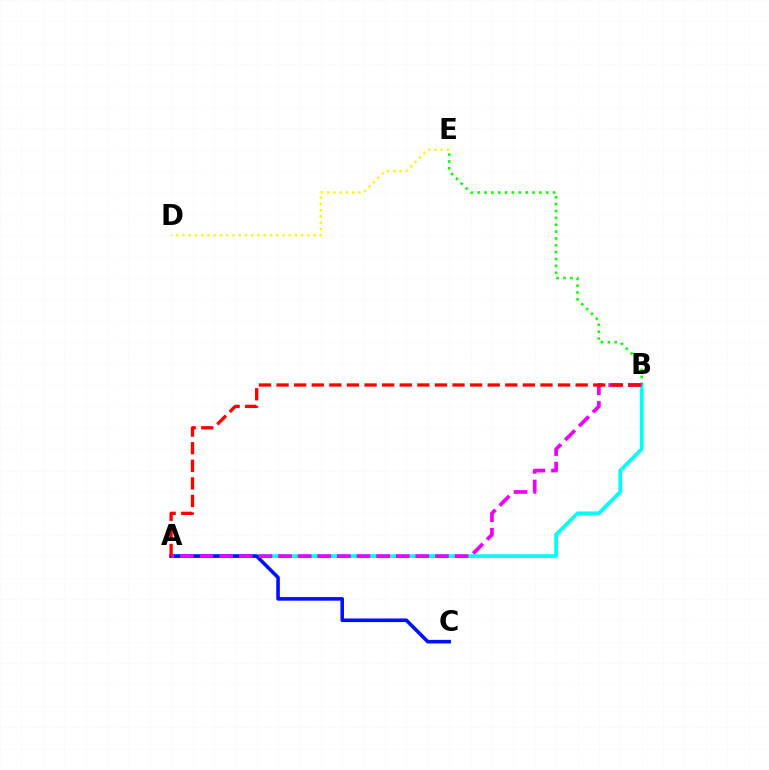{('A', 'B'): [{'color': '#00fff6', 'line_style': 'solid', 'thickness': 2.69}, {'color': '#ee00ff', 'line_style': 'dashed', 'thickness': 2.66}, {'color': '#ff0000', 'line_style': 'dashed', 'thickness': 2.39}], ('B', 'E'): [{'color': '#08ff00', 'line_style': 'dotted', 'thickness': 1.86}], ('A', 'C'): [{'color': '#0010ff', 'line_style': 'solid', 'thickness': 2.59}], ('D', 'E'): [{'color': '#fcf500', 'line_style': 'dotted', 'thickness': 1.7}]}